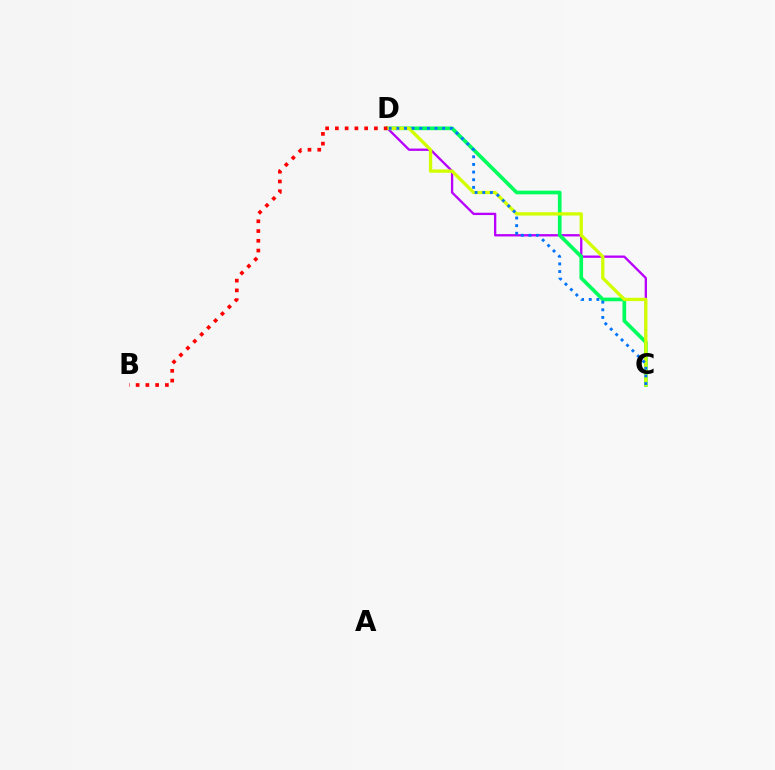{('C', 'D'): [{'color': '#b900ff', 'line_style': 'solid', 'thickness': 1.67}, {'color': '#00ff5c', 'line_style': 'solid', 'thickness': 2.64}, {'color': '#d1ff00', 'line_style': 'solid', 'thickness': 2.37}, {'color': '#0074ff', 'line_style': 'dotted', 'thickness': 2.08}], ('B', 'D'): [{'color': '#ff0000', 'line_style': 'dotted', 'thickness': 2.65}]}